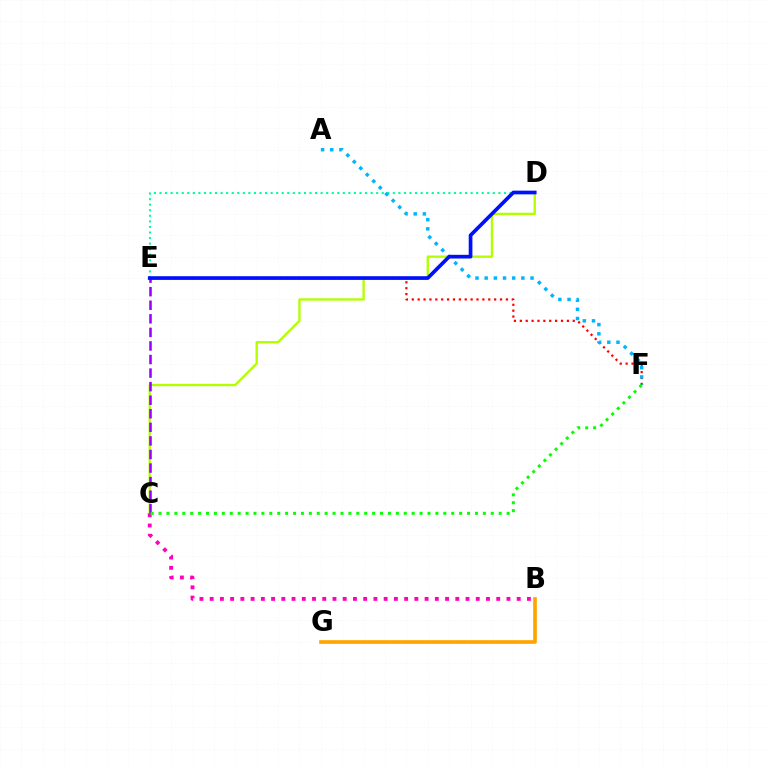{('D', 'E'): [{'color': '#00ff9d', 'line_style': 'dotted', 'thickness': 1.51}, {'color': '#0010ff', 'line_style': 'solid', 'thickness': 2.66}], ('B', 'G'): [{'color': '#ffa500', 'line_style': 'solid', 'thickness': 2.63}], ('C', 'D'): [{'color': '#b3ff00', 'line_style': 'solid', 'thickness': 1.7}], ('B', 'C'): [{'color': '#ff00bd', 'line_style': 'dotted', 'thickness': 2.78}], ('E', 'F'): [{'color': '#ff0000', 'line_style': 'dotted', 'thickness': 1.6}], ('C', 'E'): [{'color': '#9b00ff', 'line_style': 'dashed', 'thickness': 1.84}], ('A', 'F'): [{'color': '#00b5ff', 'line_style': 'dotted', 'thickness': 2.49}], ('C', 'F'): [{'color': '#08ff00', 'line_style': 'dotted', 'thickness': 2.15}]}